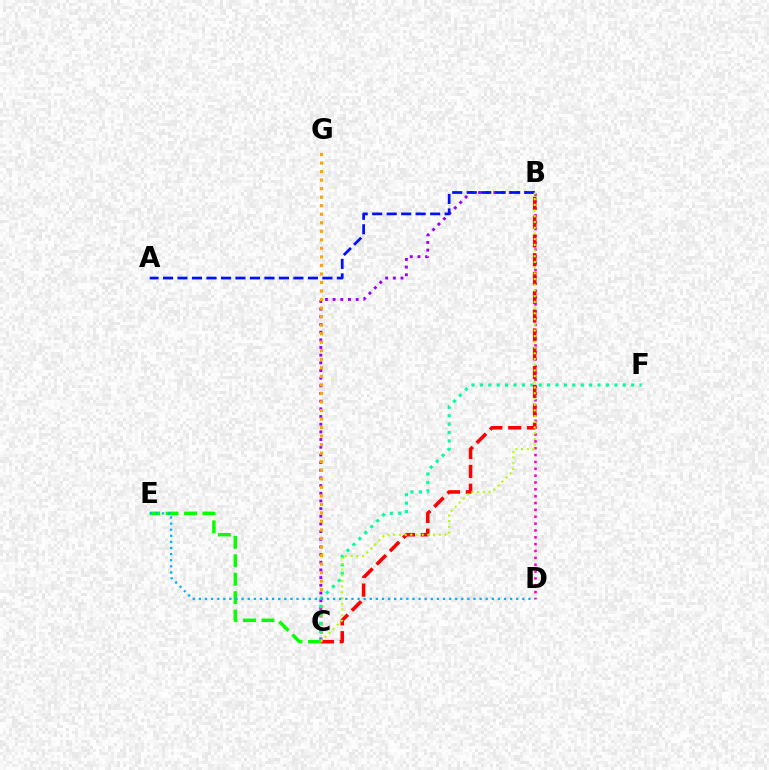{('C', 'E'): [{'color': '#08ff00', 'line_style': 'dashed', 'thickness': 2.5}], ('B', 'C'): [{'color': '#9b00ff', 'line_style': 'dotted', 'thickness': 2.08}, {'color': '#ff0000', 'line_style': 'dashed', 'thickness': 2.56}, {'color': '#b3ff00', 'line_style': 'dotted', 'thickness': 1.55}], ('C', 'G'): [{'color': '#ffa500', 'line_style': 'dotted', 'thickness': 2.32}], ('C', 'F'): [{'color': '#00ff9d', 'line_style': 'dotted', 'thickness': 2.28}], ('A', 'B'): [{'color': '#0010ff', 'line_style': 'dashed', 'thickness': 1.97}], ('B', 'D'): [{'color': '#ff00bd', 'line_style': 'dotted', 'thickness': 1.86}], ('D', 'E'): [{'color': '#00b5ff', 'line_style': 'dotted', 'thickness': 1.66}]}